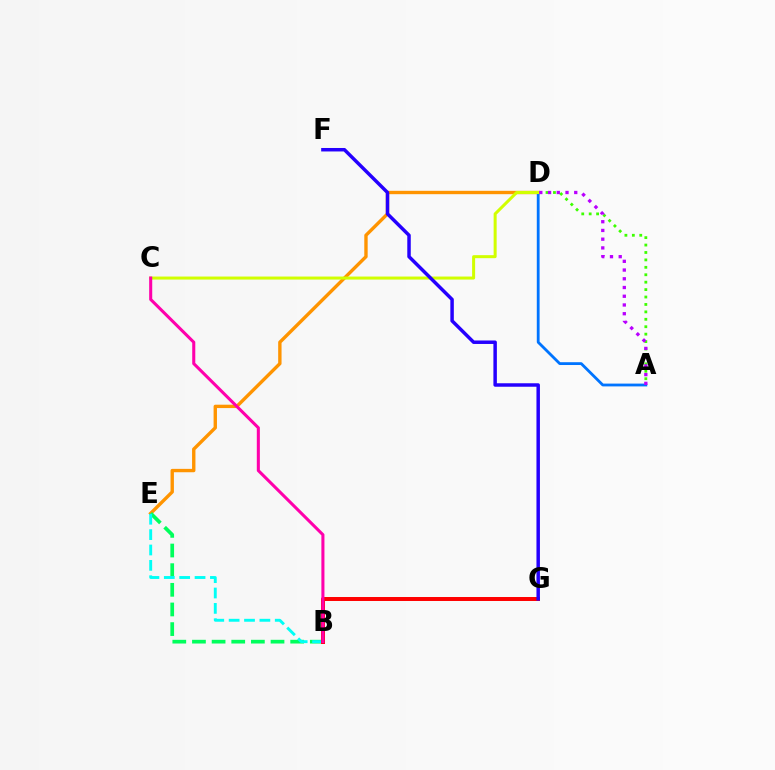{('D', 'E'): [{'color': '#ff9400', 'line_style': 'solid', 'thickness': 2.43}], ('A', 'D'): [{'color': '#0074ff', 'line_style': 'solid', 'thickness': 2.02}, {'color': '#3dff00', 'line_style': 'dotted', 'thickness': 2.02}, {'color': '#b900ff', 'line_style': 'dotted', 'thickness': 2.37}], ('B', 'E'): [{'color': '#00ff5c', 'line_style': 'dashed', 'thickness': 2.67}, {'color': '#00fff6', 'line_style': 'dashed', 'thickness': 2.09}], ('C', 'D'): [{'color': '#d1ff00', 'line_style': 'solid', 'thickness': 2.17}], ('B', 'G'): [{'color': '#ff0000', 'line_style': 'solid', 'thickness': 2.86}], ('B', 'C'): [{'color': '#ff00ac', 'line_style': 'solid', 'thickness': 2.2}], ('F', 'G'): [{'color': '#2500ff', 'line_style': 'solid', 'thickness': 2.5}]}